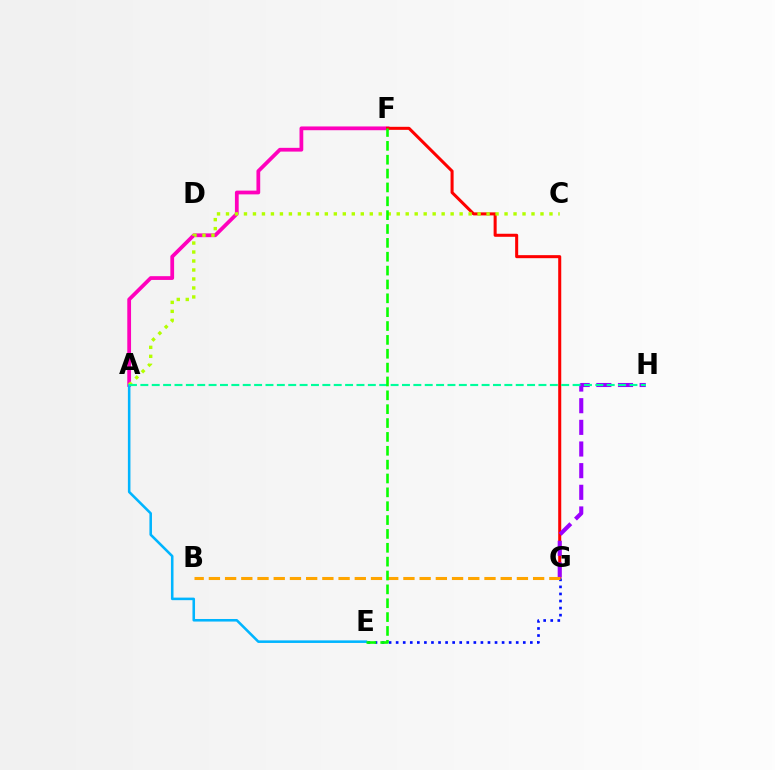{('A', 'F'): [{'color': '#ff00bd', 'line_style': 'solid', 'thickness': 2.71}], ('F', 'G'): [{'color': '#ff0000', 'line_style': 'solid', 'thickness': 2.19}], ('A', 'E'): [{'color': '#00b5ff', 'line_style': 'solid', 'thickness': 1.84}], ('G', 'H'): [{'color': '#9b00ff', 'line_style': 'dashed', 'thickness': 2.94}], ('E', 'G'): [{'color': '#0010ff', 'line_style': 'dotted', 'thickness': 1.92}], ('B', 'G'): [{'color': '#ffa500', 'line_style': 'dashed', 'thickness': 2.2}], ('A', 'C'): [{'color': '#b3ff00', 'line_style': 'dotted', 'thickness': 2.44}], ('A', 'H'): [{'color': '#00ff9d', 'line_style': 'dashed', 'thickness': 1.55}], ('E', 'F'): [{'color': '#08ff00', 'line_style': 'dashed', 'thickness': 1.88}]}